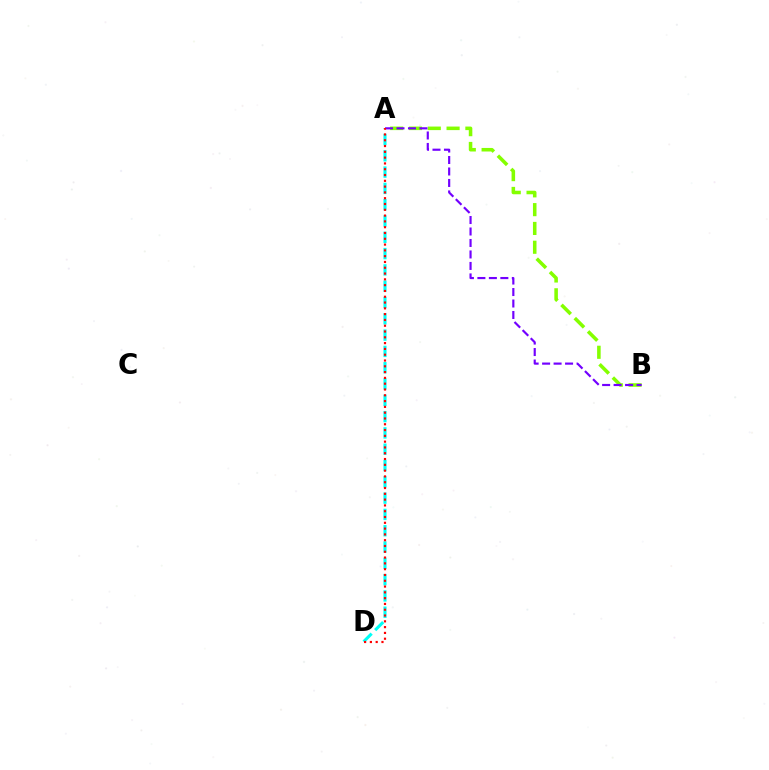{('A', 'D'): [{'color': '#00fff6', 'line_style': 'dashed', 'thickness': 2.21}, {'color': '#ff0000', 'line_style': 'dotted', 'thickness': 1.57}], ('A', 'B'): [{'color': '#84ff00', 'line_style': 'dashed', 'thickness': 2.55}, {'color': '#7200ff', 'line_style': 'dashed', 'thickness': 1.56}]}